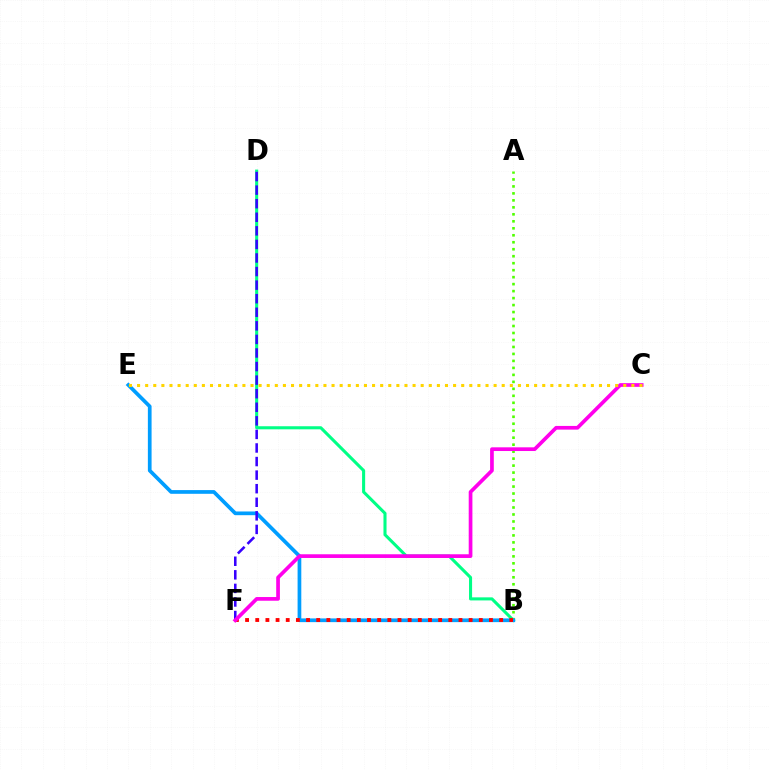{('B', 'D'): [{'color': '#00ff86', 'line_style': 'solid', 'thickness': 2.21}], ('A', 'B'): [{'color': '#4fff00', 'line_style': 'dotted', 'thickness': 1.9}], ('B', 'E'): [{'color': '#009eff', 'line_style': 'solid', 'thickness': 2.67}], ('B', 'F'): [{'color': '#ff0000', 'line_style': 'dotted', 'thickness': 2.76}], ('D', 'F'): [{'color': '#3700ff', 'line_style': 'dashed', 'thickness': 1.84}], ('C', 'F'): [{'color': '#ff00ed', 'line_style': 'solid', 'thickness': 2.66}], ('C', 'E'): [{'color': '#ffd500', 'line_style': 'dotted', 'thickness': 2.2}]}